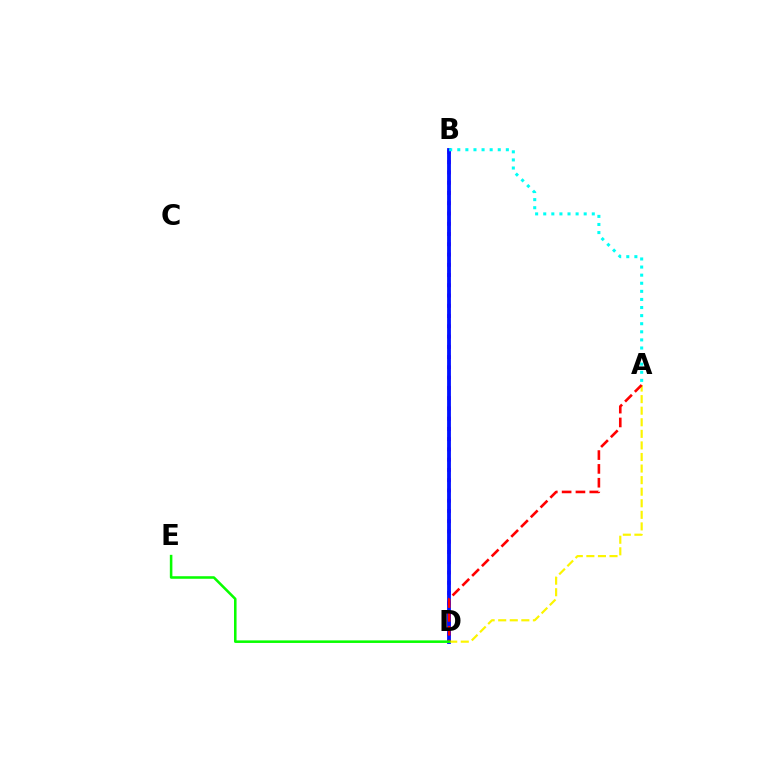{('B', 'D'): [{'color': '#ee00ff', 'line_style': 'dotted', 'thickness': 2.79}, {'color': '#0010ff', 'line_style': 'solid', 'thickness': 2.74}], ('A', 'D'): [{'color': '#fcf500', 'line_style': 'dashed', 'thickness': 1.57}, {'color': '#ff0000', 'line_style': 'dashed', 'thickness': 1.88}], ('A', 'B'): [{'color': '#00fff6', 'line_style': 'dotted', 'thickness': 2.2}], ('D', 'E'): [{'color': '#08ff00', 'line_style': 'solid', 'thickness': 1.84}]}